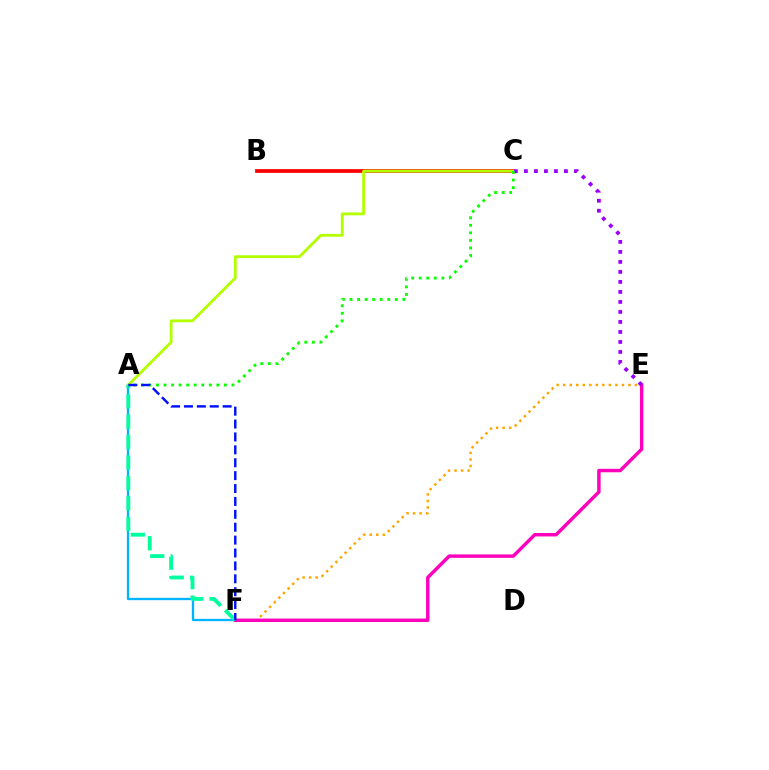{('E', 'F'): [{'color': '#ffa500', 'line_style': 'dotted', 'thickness': 1.77}, {'color': '#ff00bd', 'line_style': 'solid', 'thickness': 2.48}], ('B', 'C'): [{'color': '#ff0000', 'line_style': 'solid', 'thickness': 2.68}], ('A', 'F'): [{'color': '#00b5ff', 'line_style': 'solid', 'thickness': 1.67}, {'color': '#00ff9d', 'line_style': 'dashed', 'thickness': 2.77}, {'color': '#0010ff', 'line_style': 'dashed', 'thickness': 1.75}], ('A', 'C'): [{'color': '#b3ff00', 'line_style': 'solid', 'thickness': 2.04}, {'color': '#08ff00', 'line_style': 'dotted', 'thickness': 2.05}], ('C', 'E'): [{'color': '#9b00ff', 'line_style': 'dotted', 'thickness': 2.72}]}